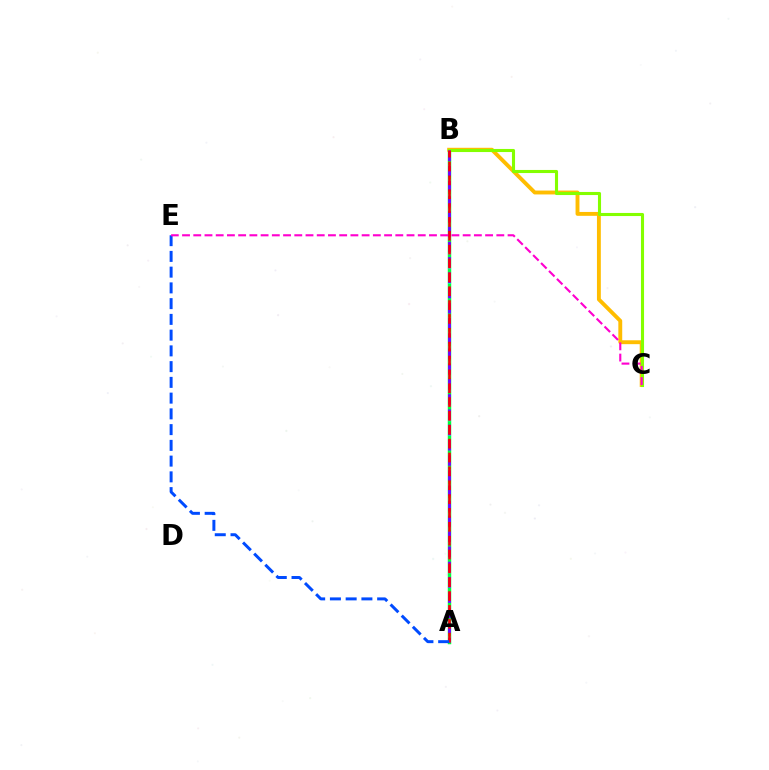{('A', 'B'): [{'color': '#00ff39', 'line_style': 'solid', 'thickness': 2.48}, {'color': '#00fff6', 'line_style': 'dotted', 'thickness': 1.97}, {'color': '#7200ff', 'line_style': 'dashed', 'thickness': 2.07}, {'color': '#ff0000', 'line_style': 'dashed', 'thickness': 1.88}], ('B', 'C'): [{'color': '#ffbd00', 'line_style': 'solid', 'thickness': 2.8}, {'color': '#84ff00', 'line_style': 'solid', 'thickness': 2.23}], ('A', 'E'): [{'color': '#004bff', 'line_style': 'dashed', 'thickness': 2.14}], ('C', 'E'): [{'color': '#ff00cf', 'line_style': 'dashed', 'thickness': 1.52}]}